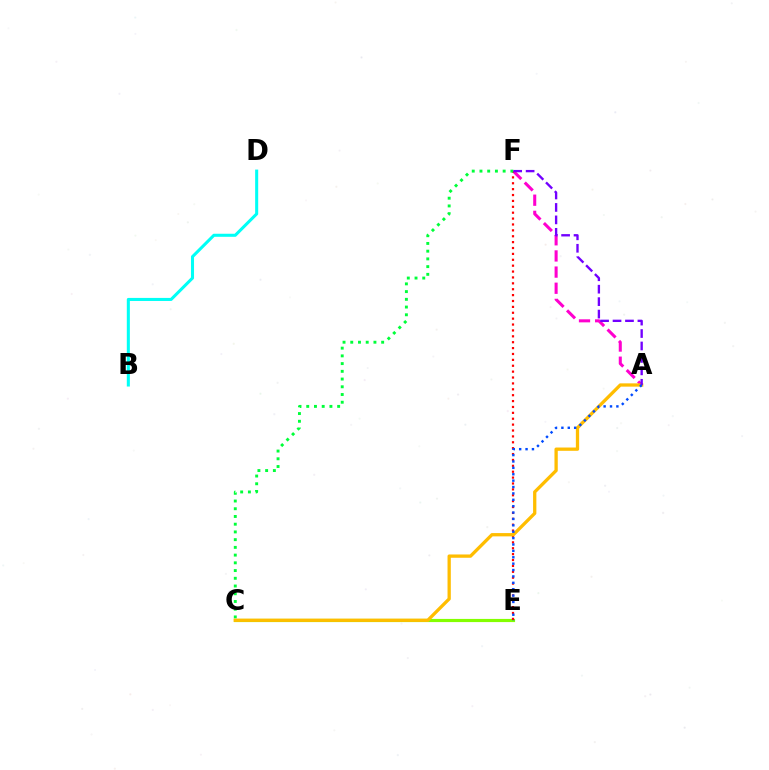{('C', 'E'): [{'color': '#84ff00', 'line_style': 'solid', 'thickness': 2.28}], ('A', 'F'): [{'color': '#ff00cf', 'line_style': 'dashed', 'thickness': 2.19}, {'color': '#7200ff', 'line_style': 'dashed', 'thickness': 1.69}], ('B', 'D'): [{'color': '#00fff6', 'line_style': 'solid', 'thickness': 2.2}], ('E', 'F'): [{'color': '#ff0000', 'line_style': 'dotted', 'thickness': 1.6}], ('C', 'F'): [{'color': '#00ff39', 'line_style': 'dotted', 'thickness': 2.1}], ('A', 'C'): [{'color': '#ffbd00', 'line_style': 'solid', 'thickness': 2.37}], ('A', 'E'): [{'color': '#004bff', 'line_style': 'dotted', 'thickness': 1.73}]}